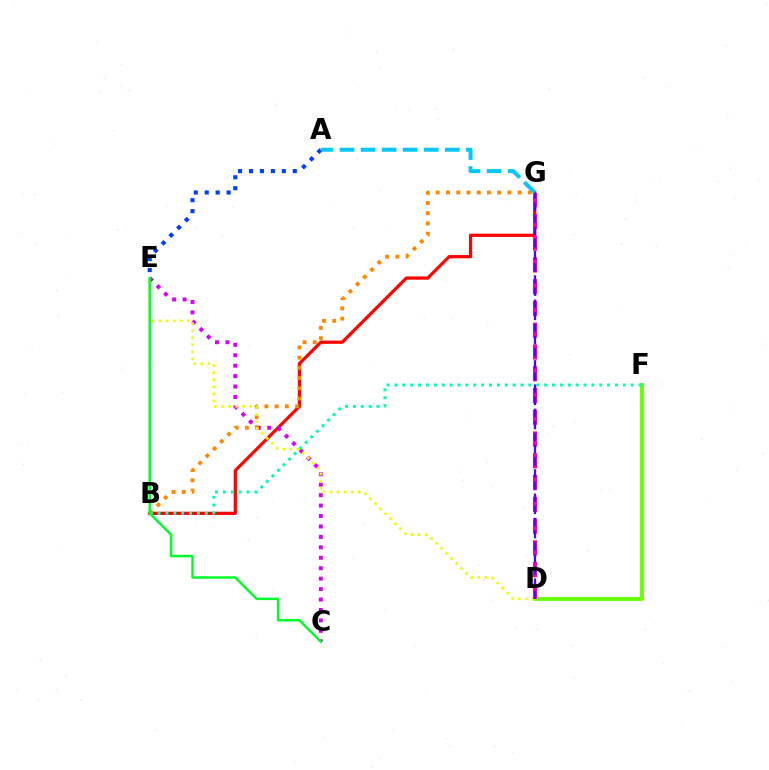{('D', 'F'): [{'color': '#66ff00', 'line_style': 'solid', 'thickness': 2.74}], ('B', 'G'): [{'color': '#ff0000', 'line_style': 'solid', 'thickness': 2.32}, {'color': '#ff8800', 'line_style': 'dotted', 'thickness': 2.78}], ('C', 'E'): [{'color': '#d600ff', 'line_style': 'dotted', 'thickness': 2.84}, {'color': '#00ff27', 'line_style': 'solid', 'thickness': 1.76}], ('A', 'E'): [{'color': '#003fff', 'line_style': 'dotted', 'thickness': 2.97}], ('B', 'F'): [{'color': '#00ffaf', 'line_style': 'dotted', 'thickness': 2.14}], ('D', 'E'): [{'color': '#eeff00', 'line_style': 'dotted', 'thickness': 1.91}], ('D', 'G'): [{'color': '#ff00a0', 'line_style': 'dashed', 'thickness': 2.96}, {'color': '#4f00ff', 'line_style': 'dashed', 'thickness': 1.65}], ('A', 'G'): [{'color': '#00c7ff', 'line_style': 'dashed', 'thickness': 2.86}]}